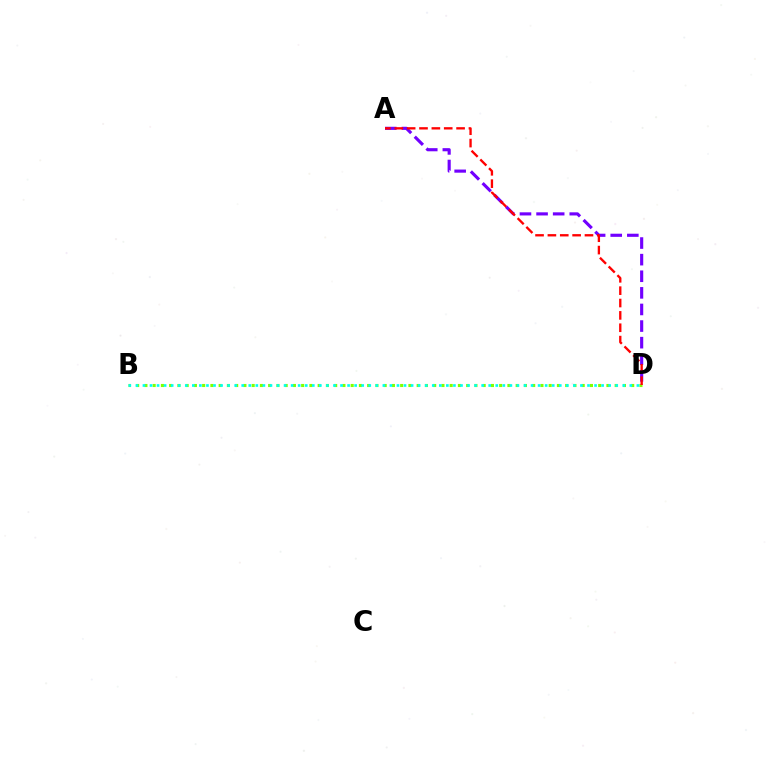{('B', 'D'): [{'color': '#84ff00', 'line_style': 'dotted', 'thickness': 2.24}, {'color': '#00fff6', 'line_style': 'dotted', 'thickness': 1.92}], ('A', 'D'): [{'color': '#7200ff', 'line_style': 'dashed', 'thickness': 2.26}, {'color': '#ff0000', 'line_style': 'dashed', 'thickness': 1.68}]}